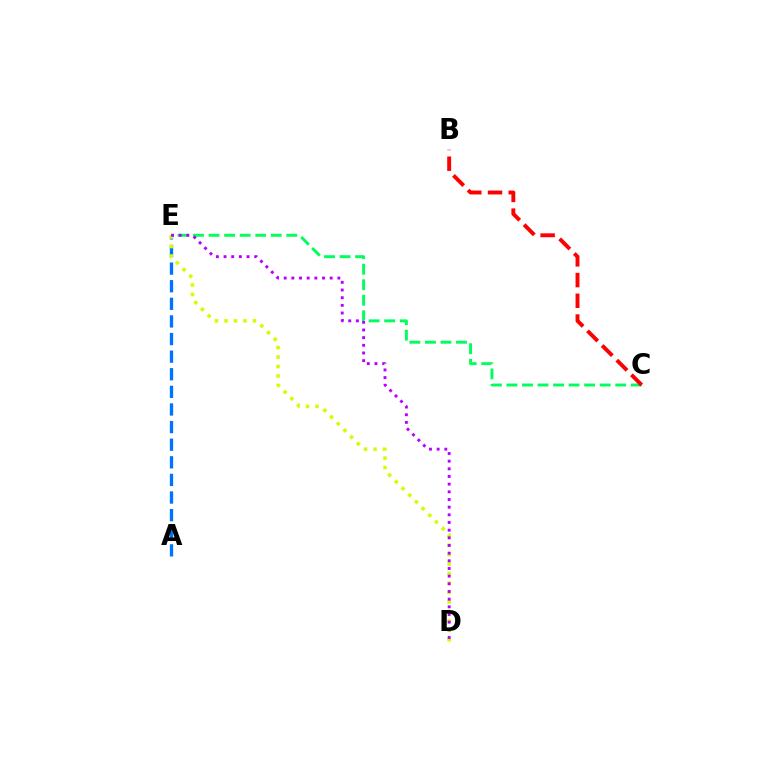{('C', 'E'): [{'color': '#00ff5c', 'line_style': 'dashed', 'thickness': 2.11}], ('B', 'C'): [{'color': '#ff0000', 'line_style': 'dashed', 'thickness': 2.81}], ('A', 'E'): [{'color': '#0074ff', 'line_style': 'dashed', 'thickness': 2.39}], ('D', 'E'): [{'color': '#d1ff00', 'line_style': 'dotted', 'thickness': 2.57}, {'color': '#b900ff', 'line_style': 'dotted', 'thickness': 2.08}]}